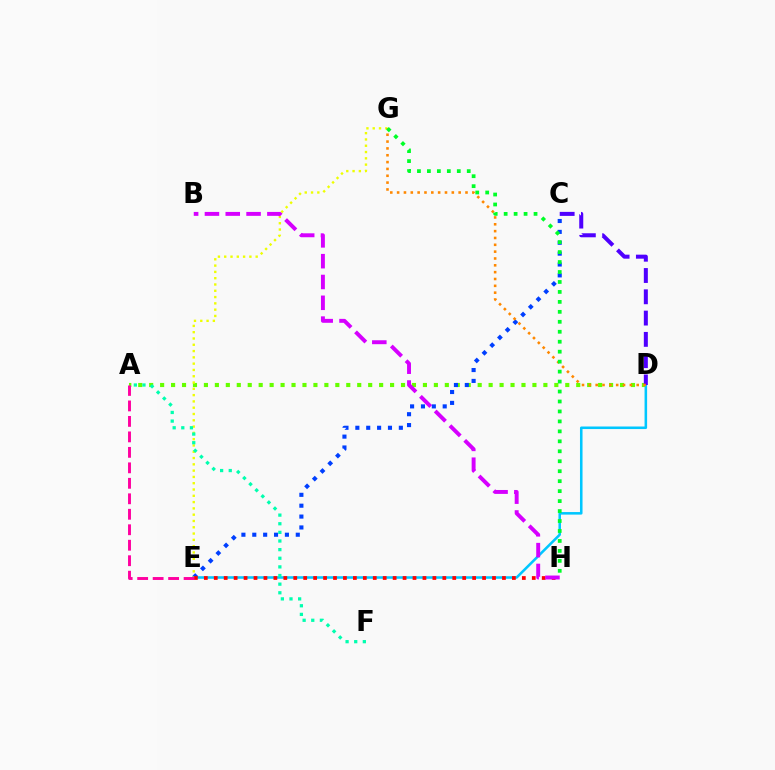{('A', 'D'): [{'color': '#66ff00', 'line_style': 'dotted', 'thickness': 2.98}], ('D', 'E'): [{'color': '#00c7ff', 'line_style': 'solid', 'thickness': 1.84}], ('C', 'E'): [{'color': '#003fff', 'line_style': 'dotted', 'thickness': 2.95}], ('E', 'G'): [{'color': '#eeff00', 'line_style': 'dotted', 'thickness': 1.71}], ('C', 'D'): [{'color': '#4f00ff', 'line_style': 'dashed', 'thickness': 2.89}], ('D', 'G'): [{'color': '#ff8800', 'line_style': 'dotted', 'thickness': 1.86}], ('E', 'H'): [{'color': '#ff0000', 'line_style': 'dotted', 'thickness': 2.7}], ('A', 'E'): [{'color': '#ff00a0', 'line_style': 'dashed', 'thickness': 2.1}], ('A', 'F'): [{'color': '#00ffaf', 'line_style': 'dotted', 'thickness': 2.34}], ('G', 'H'): [{'color': '#00ff27', 'line_style': 'dotted', 'thickness': 2.71}], ('B', 'H'): [{'color': '#d600ff', 'line_style': 'dashed', 'thickness': 2.83}]}